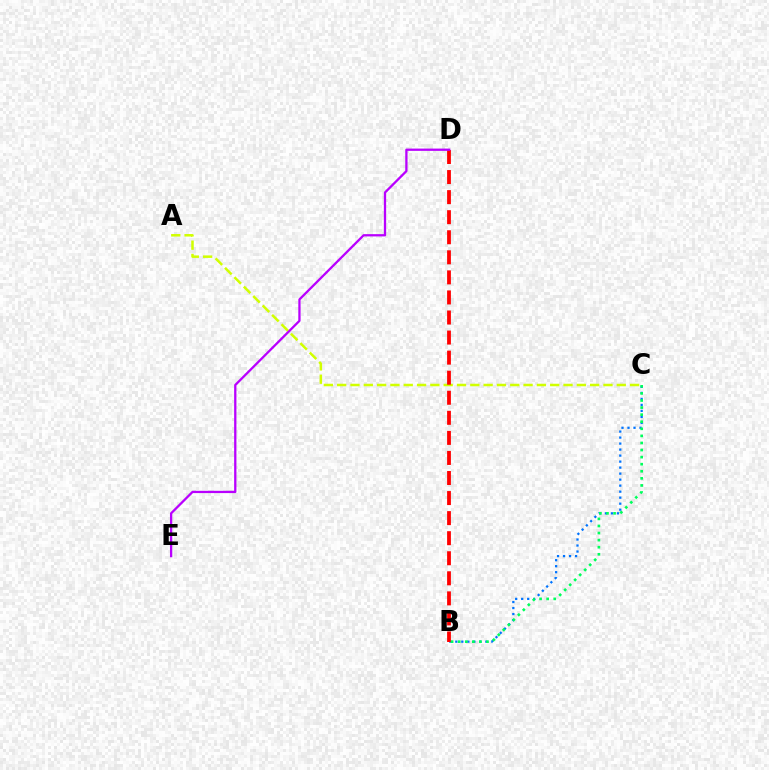{('B', 'C'): [{'color': '#0074ff', 'line_style': 'dotted', 'thickness': 1.63}, {'color': '#00ff5c', 'line_style': 'dotted', 'thickness': 1.92}], ('A', 'C'): [{'color': '#d1ff00', 'line_style': 'dashed', 'thickness': 1.81}], ('B', 'D'): [{'color': '#ff0000', 'line_style': 'dashed', 'thickness': 2.73}], ('D', 'E'): [{'color': '#b900ff', 'line_style': 'solid', 'thickness': 1.65}]}